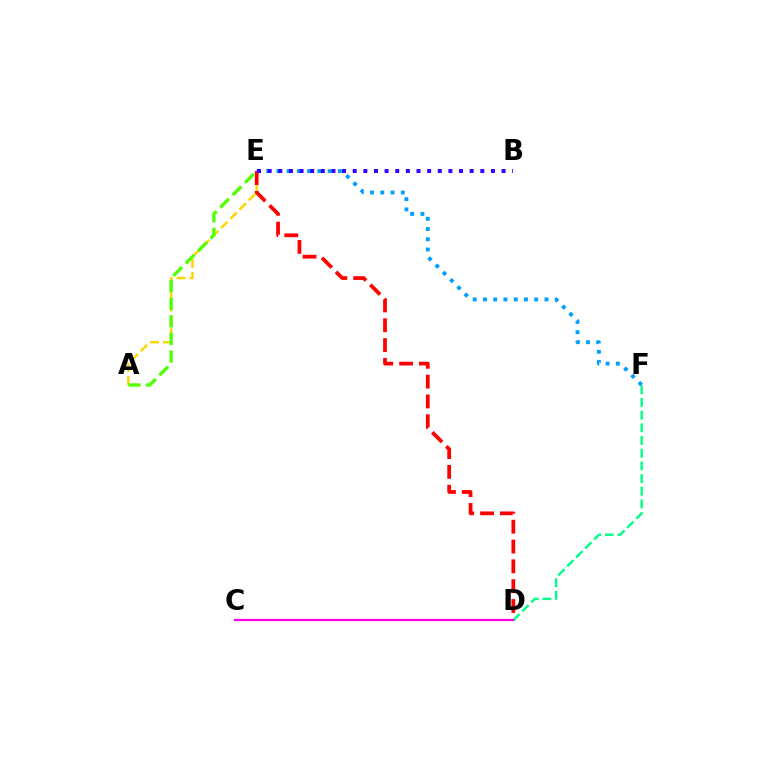{('E', 'F'): [{'color': '#009eff', 'line_style': 'dotted', 'thickness': 2.79}], ('A', 'E'): [{'color': '#ffd500', 'line_style': 'dashed', 'thickness': 1.76}, {'color': '#4fff00', 'line_style': 'dashed', 'thickness': 2.38}], ('D', 'E'): [{'color': '#ff0000', 'line_style': 'dashed', 'thickness': 2.69}], ('D', 'F'): [{'color': '#00ff86', 'line_style': 'dashed', 'thickness': 1.72}], ('C', 'D'): [{'color': '#ff00ed', 'line_style': 'solid', 'thickness': 1.61}], ('B', 'E'): [{'color': '#3700ff', 'line_style': 'dotted', 'thickness': 2.89}]}